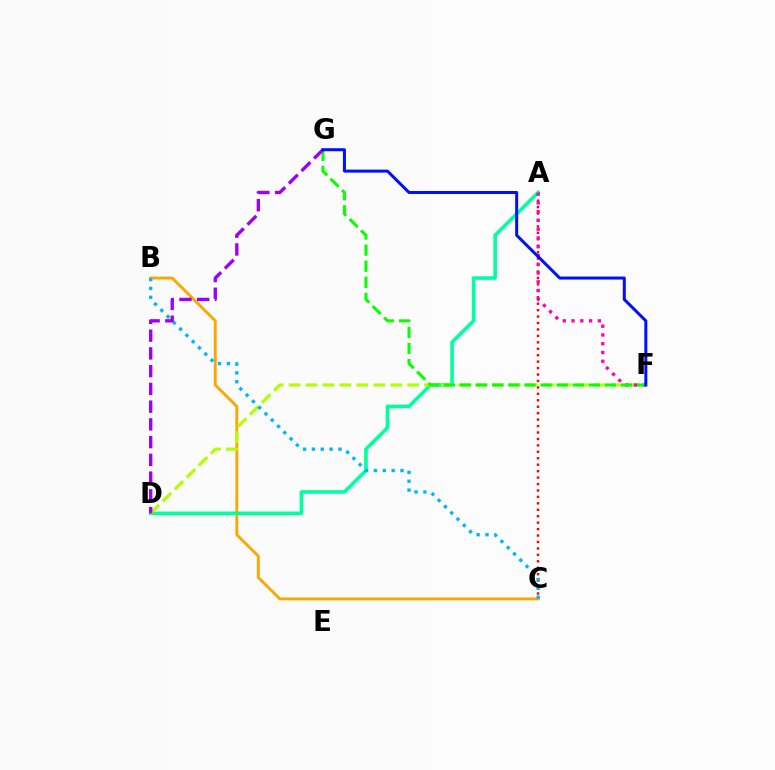{('A', 'C'): [{'color': '#ff0000', 'line_style': 'dotted', 'thickness': 1.75}], ('B', 'C'): [{'color': '#ffa500', 'line_style': 'solid', 'thickness': 2.06}, {'color': '#00b5ff', 'line_style': 'dotted', 'thickness': 2.41}], ('A', 'D'): [{'color': '#00ff9d', 'line_style': 'solid', 'thickness': 2.58}], ('D', 'F'): [{'color': '#b3ff00', 'line_style': 'dashed', 'thickness': 2.3}], ('A', 'F'): [{'color': '#ff00bd', 'line_style': 'dotted', 'thickness': 2.38}], ('F', 'G'): [{'color': '#08ff00', 'line_style': 'dashed', 'thickness': 2.19}, {'color': '#0010ff', 'line_style': 'solid', 'thickness': 2.17}], ('D', 'G'): [{'color': '#9b00ff', 'line_style': 'dashed', 'thickness': 2.41}]}